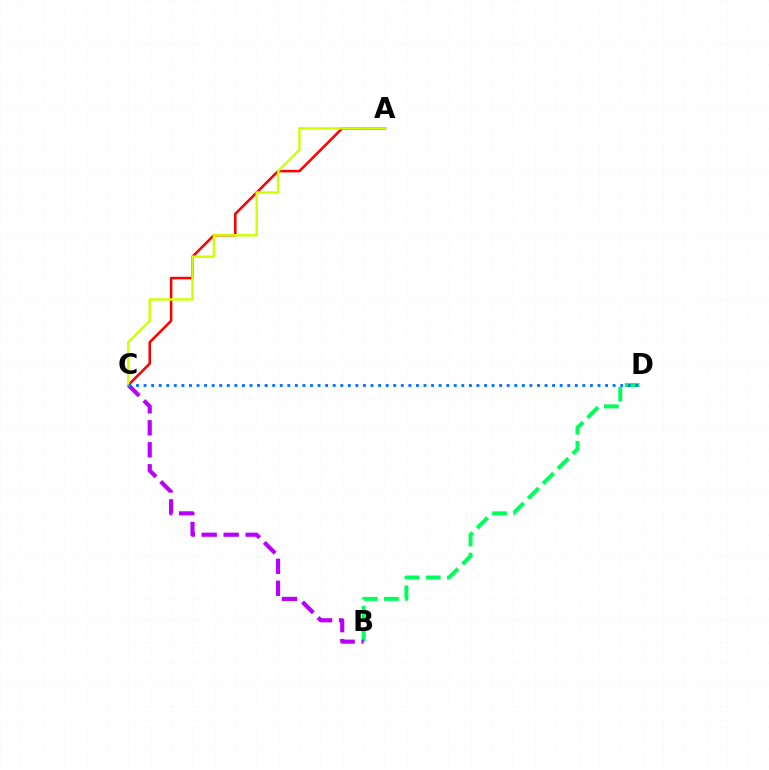{('B', 'D'): [{'color': '#00ff5c', 'line_style': 'dashed', 'thickness': 2.86}], ('B', 'C'): [{'color': '#b900ff', 'line_style': 'dashed', 'thickness': 2.99}], ('A', 'C'): [{'color': '#ff0000', 'line_style': 'solid', 'thickness': 1.83}, {'color': '#d1ff00', 'line_style': 'solid', 'thickness': 1.74}], ('C', 'D'): [{'color': '#0074ff', 'line_style': 'dotted', 'thickness': 2.06}]}